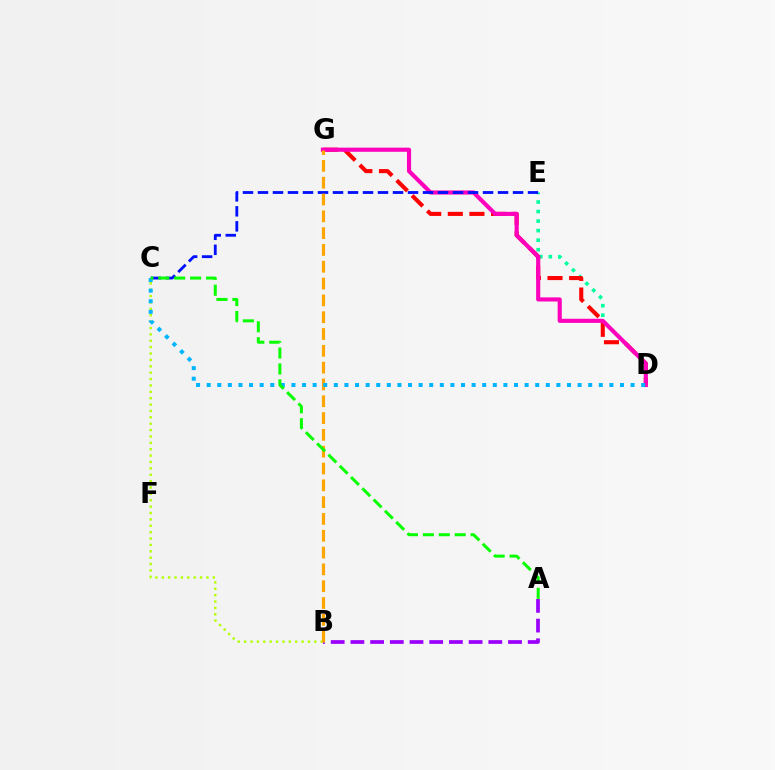{('D', 'E'): [{'color': '#00ff9d', 'line_style': 'dotted', 'thickness': 2.59}], ('D', 'G'): [{'color': '#ff0000', 'line_style': 'dashed', 'thickness': 2.94}, {'color': '#ff00bd', 'line_style': 'solid', 'thickness': 2.97}], ('A', 'B'): [{'color': '#9b00ff', 'line_style': 'dashed', 'thickness': 2.68}], ('C', 'E'): [{'color': '#0010ff', 'line_style': 'dashed', 'thickness': 2.04}], ('B', 'C'): [{'color': '#b3ff00', 'line_style': 'dotted', 'thickness': 1.73}], ('B', 'G'): [{'color': '#ffa500', 'line_style': 'dashed', 'thickness': 2.28}], ('C', 'D'): [{'color': '#00b5ff', 'line_style': 'dotted', 'thickness': 2.88}], ('A', 'C'): [{'color': '#08ff00', 'line_style': 'dashed', 'thickness': 2.16}]}